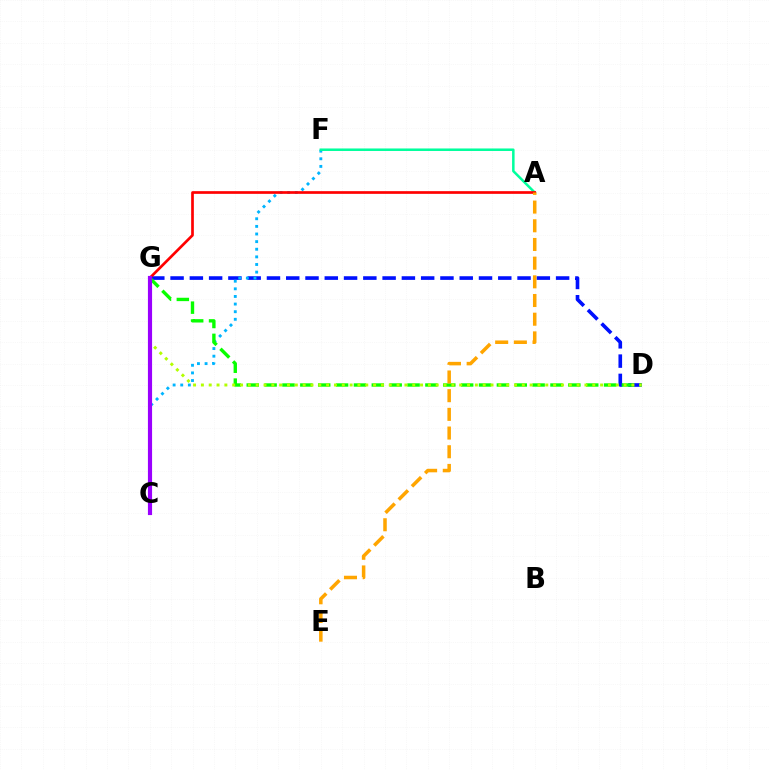{('D', 'G'): [{'color': '#0010ff', 'line_style': 'dashed', 'thickness': 2.62}, {'color': '#08ff00', 'line_style': 'dashed', 'thickness': 2.43}, {'color': '#b3ff00', 'line_style': 'dotted', 'thickness': 2.13}], ('C', 'F'): [{'color': '#00b5ff', 'line_style': 'dotted', 'thickness': 2.07}], ('A', 'F'): [{'color': '#00ff9d', 'line_style': 'solid', 'thickness': 1.81}], ('A', 'G'): [{'color': '#ff0000', 'line_style': 'solid', 'thickness': 1.93}], ('C', 'G'): [{'color': '#ff00bd', 'line_style': 'solid', 'thickness': 2.0}, {'color': '#9b00ff', 'line_style': 'solid', 'thickness': 2.99}], ('A', 'E'): [{'color': '#ffa500', 'line_style': 'dashed', 'thickness': 2.54}]}